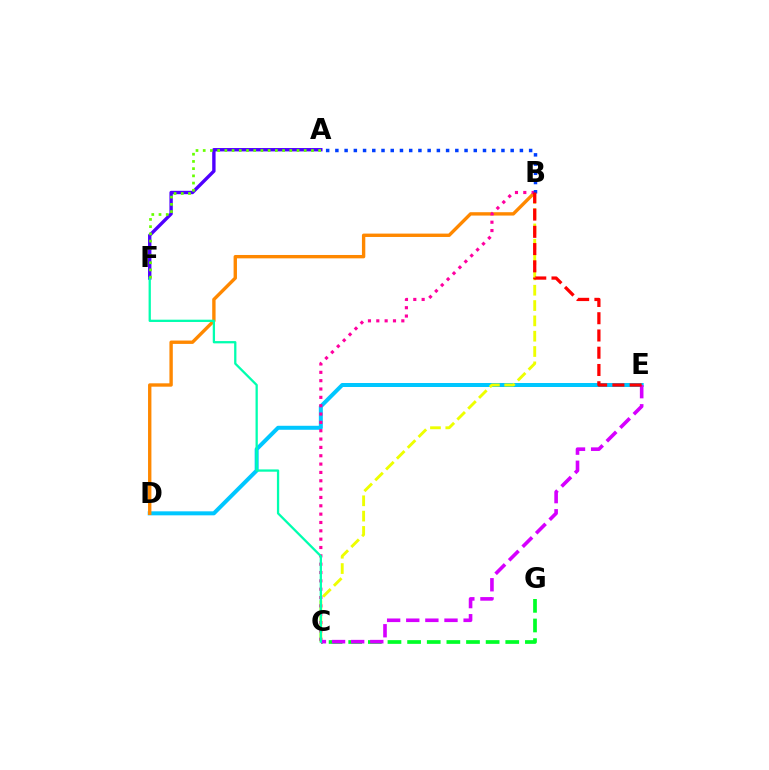{('D', 'E'): [{'color': '#00c7ff', 'line_style': 'solid', 'thickness': 2.88}], ('C', 'G'): [{'color': '#00ff27', 'line_style': 'dashed', 'thickness': 2.67}], ('B', 'C'): [{'color': '#eeff00', 'line_style': 'dashed', 'thickness': 2.08}, {'color': '#ff00a0', 'line_style': 'dotted', 'thickness': 2.27}], ('A', 'F'): [{'color': '#4f00ff', 'line_style': 'solid', 'thickness': 2.43}, {'color': '#66ff00', 'line_style': 'dotted', 'thickness': 1.96}], ('B', 'D'): [{'color': '#ff8800', 'line_style': 'solid', 'thickness': 2.43}], ('C', 'E'): [{'color': '#d600ff', 'line_style': 'dashed', 'thickness': 2.6}], ('C', 'F'): [{'color': '#00ffaf', 'line_style': 'solid', 'thickness': 1.64}], ('A', 'B'): [{'color': '#003fff', 'line_style': 'dotted', 'thickness': 2.51}], ('B', 'E'): [{'color': '#ff0000', 'line_style': 'dashed', 'thickness': 2.34}]}